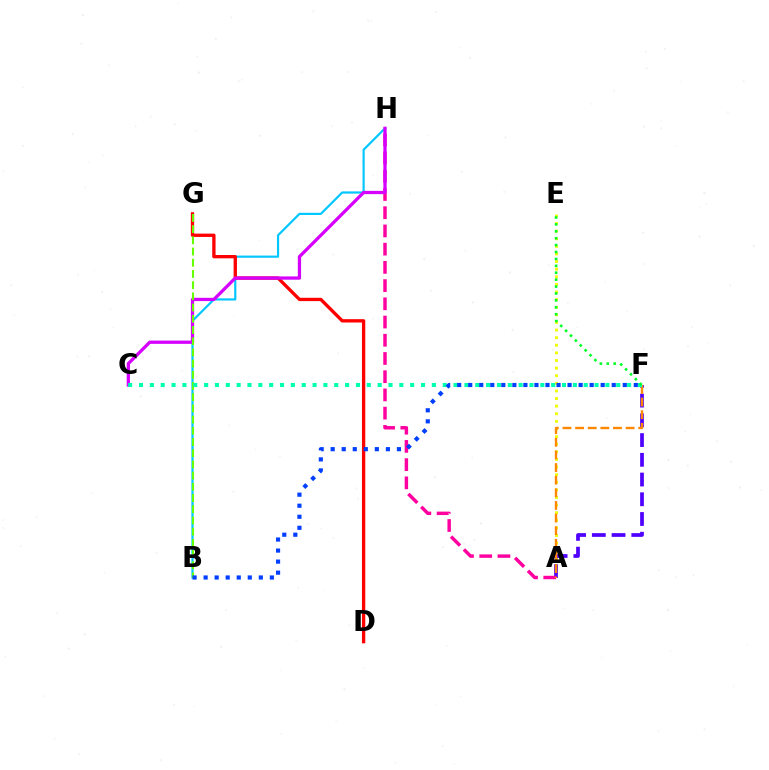{('A', 'E'): [{'color': '#eeff00', 'line_style': 'dotted', 'thickness': 2.07}], ('A', 'F'): [{'color': '#4f00ff', 'line_style': 'dashed', 'thickness': 2.68}, {'color': '#ff8800', 'line_style': 'dashed', 'thickness': 1.72}], ('A', 'H'): [{'color': '#ff00a0', 'line_style': 'dashed', 'thickness': 2.48}], ('B', 'H'): [{'color': '#00c7ff', 'line_style': 'solid', 'thickness': 1.57}], ('D', 'G'): [{'color': '#ff0000', 'line_style': 'solid', 'thickness': 2.39}], ('C', 'H'): [{'color': '#d600ff', 'line_style': 'solid', 'thickness': 2.35}], ('B', 'G'): [{'color': '#66ff00', 'line_style': 'dashed', 'thickness': 1.52}], ('C', 'F'): [{'color': '#00ffaf', 'line_style': 'dotted', 'thickness': 2.95}], ('E', 'F'): [{'color': '#00ff27', 'line_style': 'dotted', 'thickness': 1.88}], ('B', 'F'): [{'color': '#003fff', 'line_style': 'dotted', 'thickness': 3.0}]}